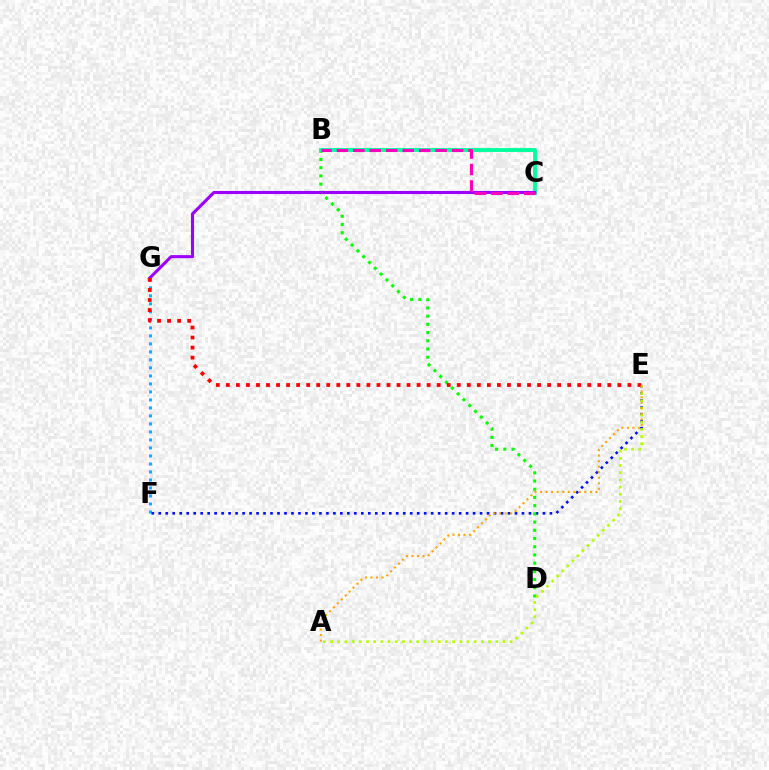{('F', 'G'): [{'color': '#00b5ff', 'line_style': 'dotted', 'thickness': 2.18}], ('E', 'F'): [{'color': '#0010ff', 'line_style': 'dotted', 'thickness': 1.9}], ('B', 'D'): [{'color': '#08ff00', 'line_style': 'dotted', 'thickness': 2.23}], ('A', 'E'): [{'color': '#b3ff00', 'line_style': 'dotted', 'thickness': 1.95}, {'color': '#ffa500', 'line_style': 'dotted', 'thickness': 1.51}], ('B', 'C'): [{'color': '#00ff9d', 'line_style': 'solid', 'thickness': 2.77}, {'color': '#ff00bd', 'line_style': 'dashed', 'thickness': 2.23}], ('C', 'G'): [{'color': '#9b00ff', 'line_style': 'solid', 'thickness': 2.23}], ('E', 'G'): [{'color': '#ff0000', 'line_style': 'dotted', 'thickness': 2.73}]}